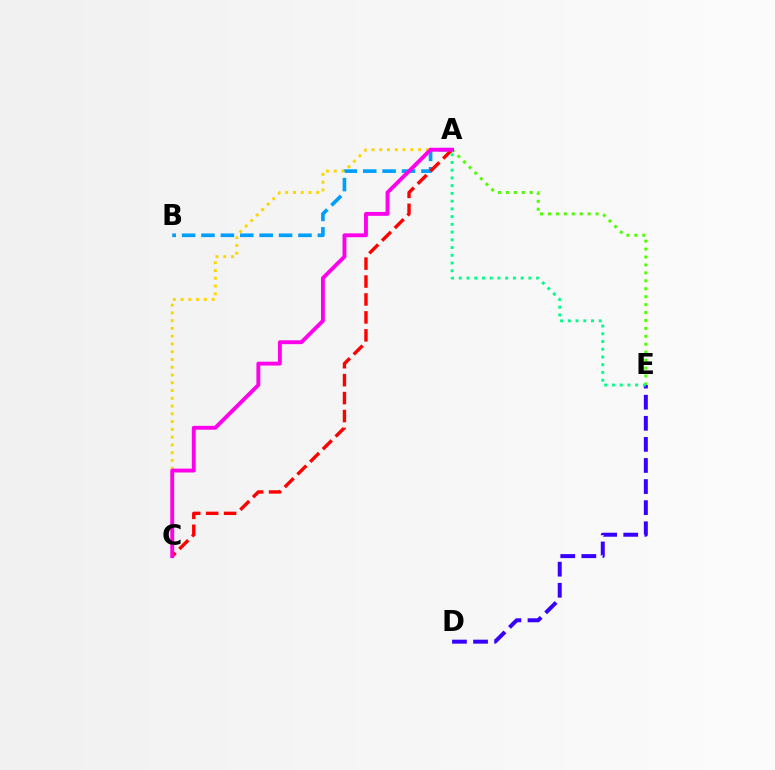{('A', 'B'): [{'color': '#009eff', 'line_style': 'dashed', 'thickness': 2.63}], ('A', 'C'): [{'color': '#ff0000', 'line_style': 'dashed', 'thickness': 2.44}, {'color': '#ffd500', 'line_style': 'dotted', 'thickness': 2.11}, {'color': '#ff00ed', 'line_style': 'solid', 'thickness': 2.79}], ('D', 'E'): [{'color': '#3700ff', 'line_style': 'dashed', 'thickness': 2.87}], ('A', 'E'): [{'color': '#4fff00', 'line_style': 'dotted', 'thickness': 2.16}, {'color': '#00ff86', 'line_style': 'dotted', 'thickness': 2.1}]}